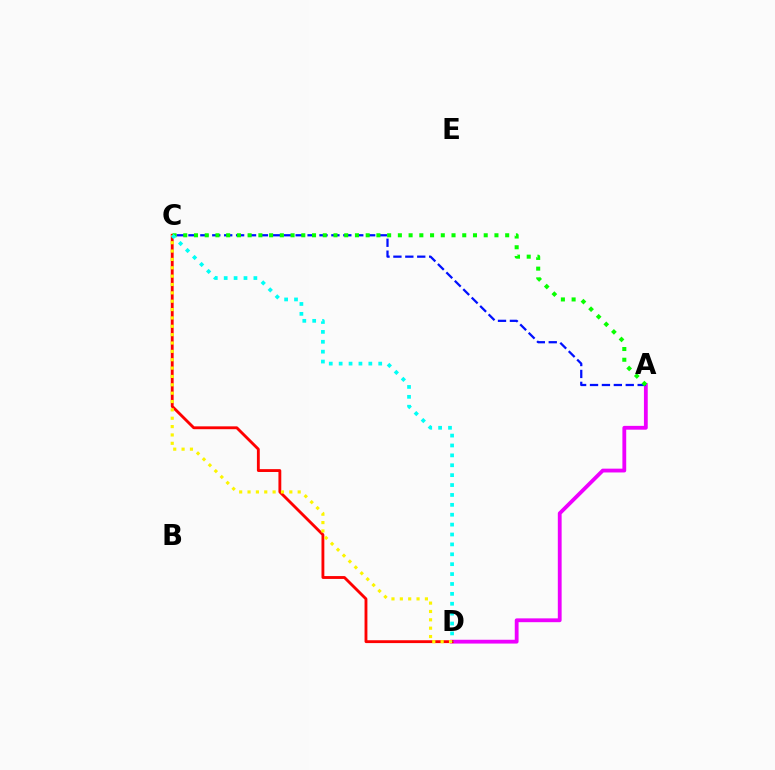{('A', 'D'): [{'color': '#ee00ff', 'line_style': 'solid', 'thickness': 2.74}], ('A', 'C'): [{'color': '#0010ff', 'line_style': 'dashed', 'thickness': 1.62}, {'color': '#08ff00', 'line_style': 'dotted', 'thickness': 2.92}], ('C', 'D'): [{'color': '#ff0000', 'line_style': 'solid', 'thickness': 2.05}, {'color': '#fcf500', 'line_style': 'dotted', 'thickness': 2.27}, {'color': '#00fff6', 'line_style': 'dotted', 'thickness': 2.69}]}